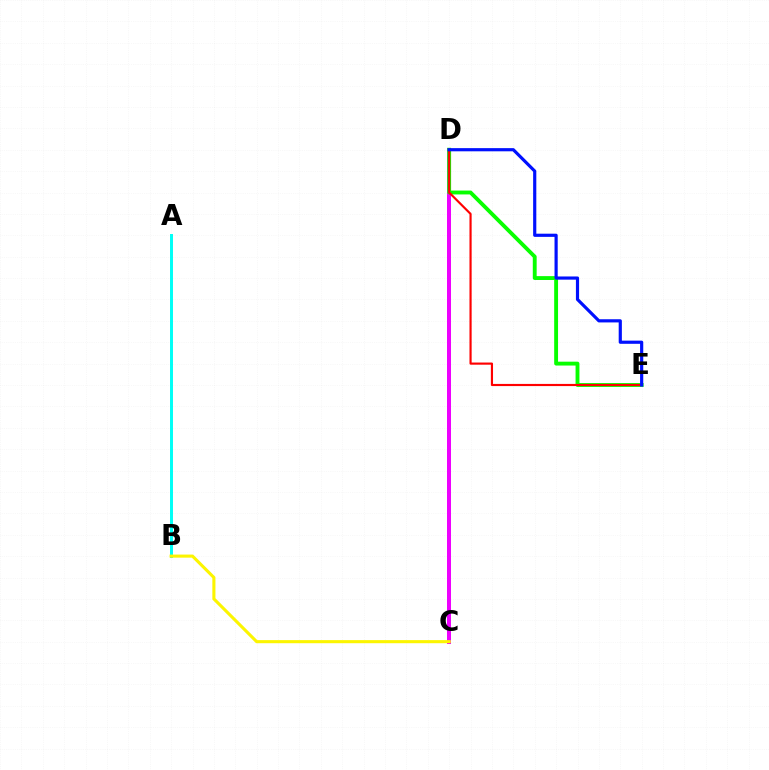{('C', 'D'): [{'color': '#ee00ff', 'line_style': 'solid', 'thickness': 2.87}], ('D', 'E'): [{'color': '#08ff00', 'line_style': 'solid', 'thickness': 2.78}, {'color': '#ff0000', 'line_style': 'solid', 'thickness': 1.55}, {'color': '#0010ff', 'line_style': 'solid', 'thickness': 2.29}], ('A', 'B'): [{'color': '#00fff6', 'line_style': 'solid', 'thickness': 2.14}], ('B', 'C'): [{'color': '#fcf500', 'line_style': 'solid', 'thickness': 2.23}]}